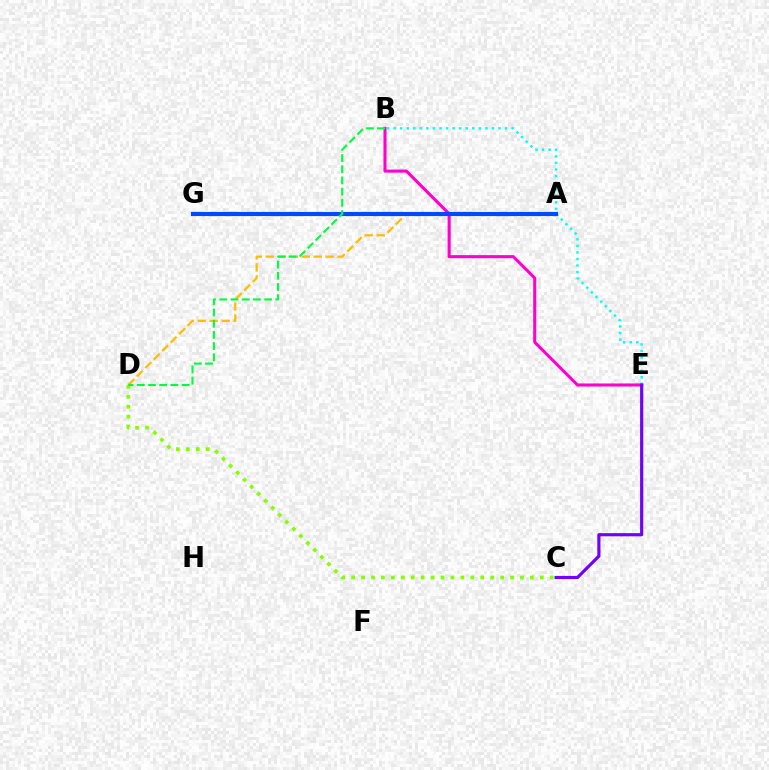{('A', 'D'): [{'color': '#ffbd00', 'line_style': 'dashed', 'thickness': 1.63}], ('A', 'G'): [{'color': '#ff0000', 'line_style': 'dotted', 'thickness': 2.23}, {'color': '#004bff', 'line_style': 'solid', 'thickness': 2.97}], ('B', 'E'): [{'color': '#ff00cf', 'line_style': 'solid', 'thickness': 2.21}, {'color': '#00fff6', 'line_style': 'dotted', 'thickness': 1.78}], ('C', 'D'): [{'color': '#84ff00', 'line_style': 'dotted', 'thickness': 2.7}], ('C', 'E'): [{'color': '#7200ff', 'line_style': 'solid', 'thickness': 2.27}], ('B', 'D'): [{'color': '#00ff39', 'line_style': 'dashed', 'thickness': 1.52}]}